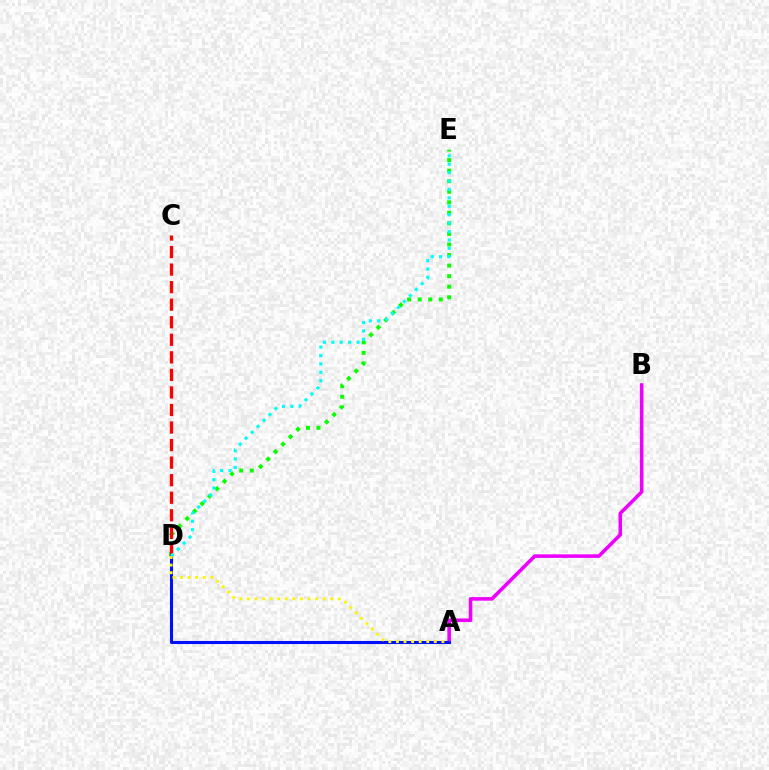{('D', 'E'): [{'color': '#08ff00', 'line_style': 'dotted', 'thickness': 2.87}, {'color': '#00fff6', 'line_style': 'dotted', 'thickness': 2.29}], ('C', 'D'): [{'color': '#ff0000', 'line_style': 'dashed', 'thickness': 2.38}], ('A', 'B'): [{'color': '#ee00ff', 'line_style': 'solid', 'thickness': 2.57}], ('A', 'D'): [{'color': '#0010ff', 'line_style': 'solid', 'thickness': 2.22}, {'color': '#fcf500', 'line_style': 'dotted', 'thickness': 2.06}]}